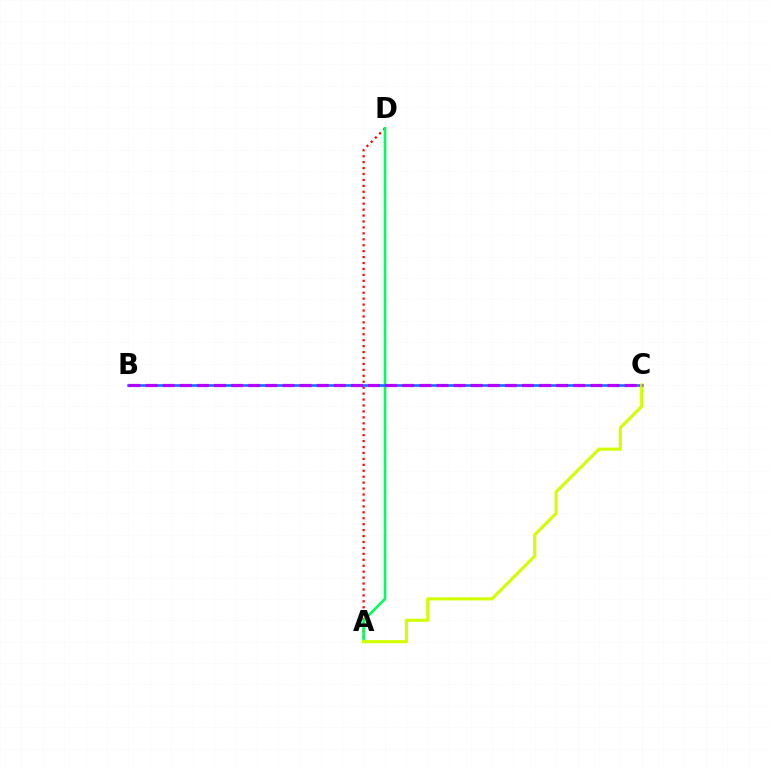{('A', 'D'): [{'color': '#ff0000', 'line_style': 'dotted', 'thickness': 1.61}, {'color': '#00ff5c', 'line_style': 'solid', 'thickness': 1.91}], ('B', 'C'): [{'color': '#0074ff', 'line_style': 'solid', 'thickness': 1.85}, {'color': '#b900ff', 'line_style': 'dashed', 'thickness': 2.32}], ('A', 'C'): [{'color': '#d1ff00', 'line_style': 'solid', 'thickness': 2.25}]}